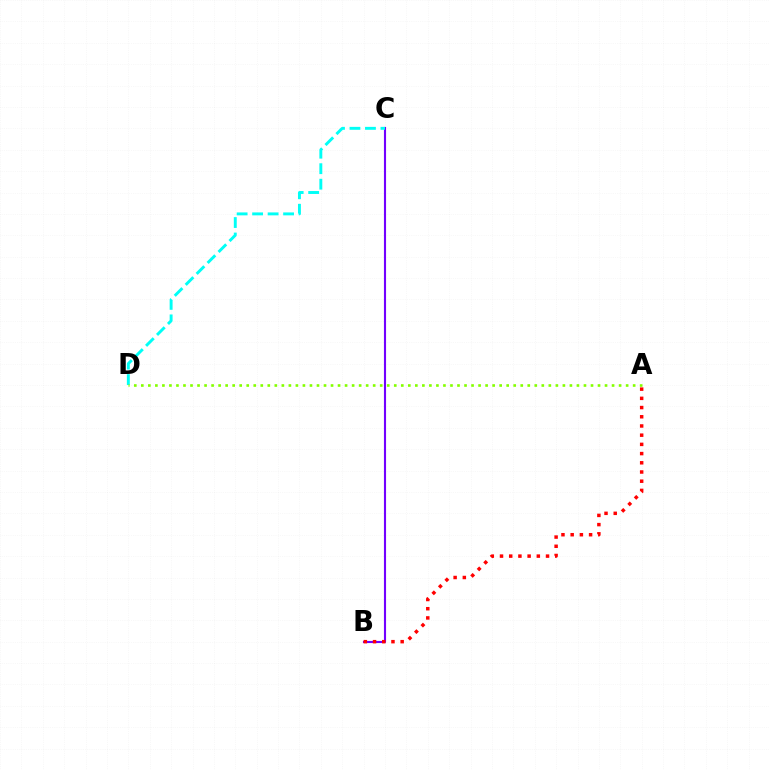{('B', 'C'): [{'color': '#7200ff', 'line_style': 'solid', 'thickness': 1.53}], ('C', 'D'): [{'color': '#00fff6', 'line_style': 'dashed', 'thickness': 2.1}], ('A', 'D'): [{'color': '#84ff00', 'line_style': 'dotted', 'thickness': 1.91}], ('A', 'B'): [{'color': '#ff0000', 'line_style': 'dotted', 'thickness': 2.5}]}